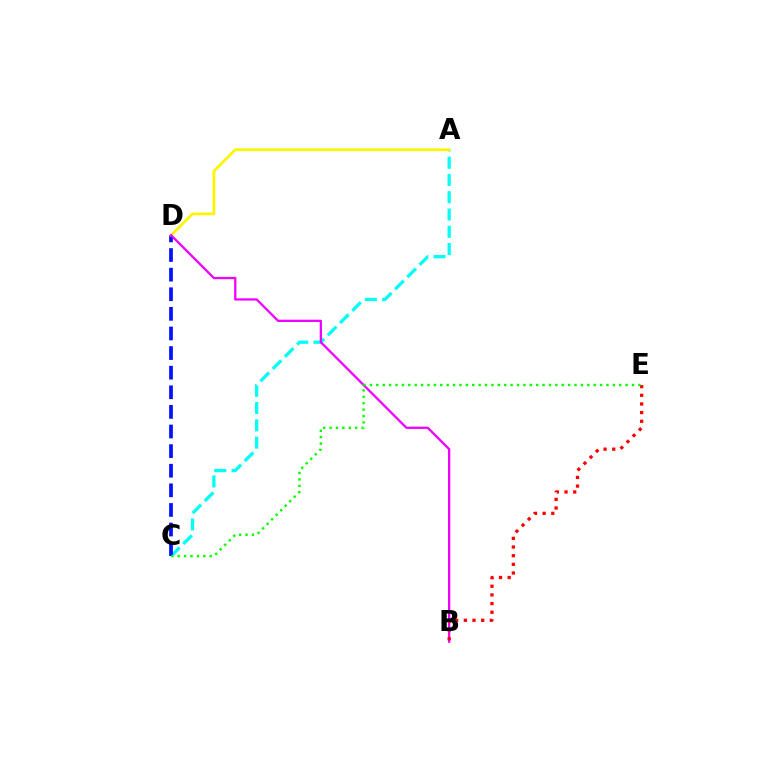{('A', 'C'): [{'color': '#00fff6', 'line_style': 'dashed', 'thickness': 2.35}], ('C', 'D'): [{'color': '#0010ff', 'line_style': 'dashed', 'thickness': 2.66}], ('A', 'D'): [{'color': '#fcf500', 'line_style': 'solid', 'thickness': 1.97}], ('B', 'D'): [{'color': '#ee00ff', 'line_style': 'solid', 'thickness': 1.64}], ('B', 'E'): [{'color': '#ff0000', 'line_style': 'dotted', 'thickness': 2.35}], ('C', 'E'): [{'color': '#08ff00', 'line_style': 'dotted', 'thickness': 1.74}]}